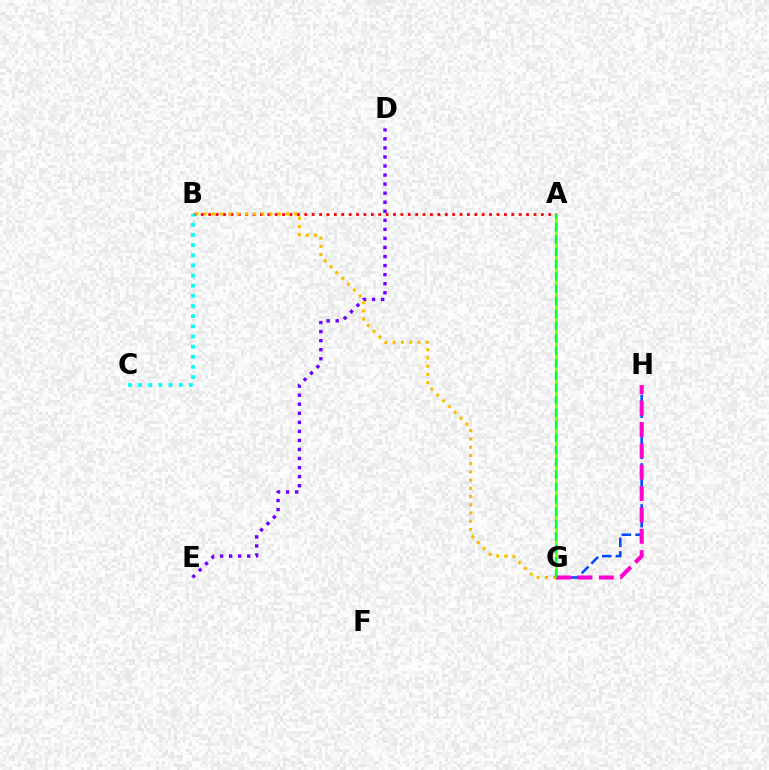{('A', 'G'): [{'color': '#84ff00', 'line_style': 'solid', 'thickness': 1.95}, {'color': '#00ff39', 'line_style': 'dashed', 'thickness': 1.68}], ('G', 'H'): [{'color': '#004bff', 'line_style': 'dashed', 'thickness': 1.86}, {'color': '#ff00cf', 'line_style': 'dashed', 'thickness': 2.9}], ('D', 'E'): [{'color': '#7200ff', 'line_style': 'dotted', 'thickness': 2.46}], ('A', 'B'): [{'color': '#ff0000', 'line_style': 'dotted', 'thickness': 2.01}], ('B', 'G'): [{'color': '#ffbd00', 'line_style': 'dotted', 'thickness': 2.24}], ('B', 'C'): [{'color': '#00fff6', 'line_style': 'dotted', 'thickness': 2.76}]}